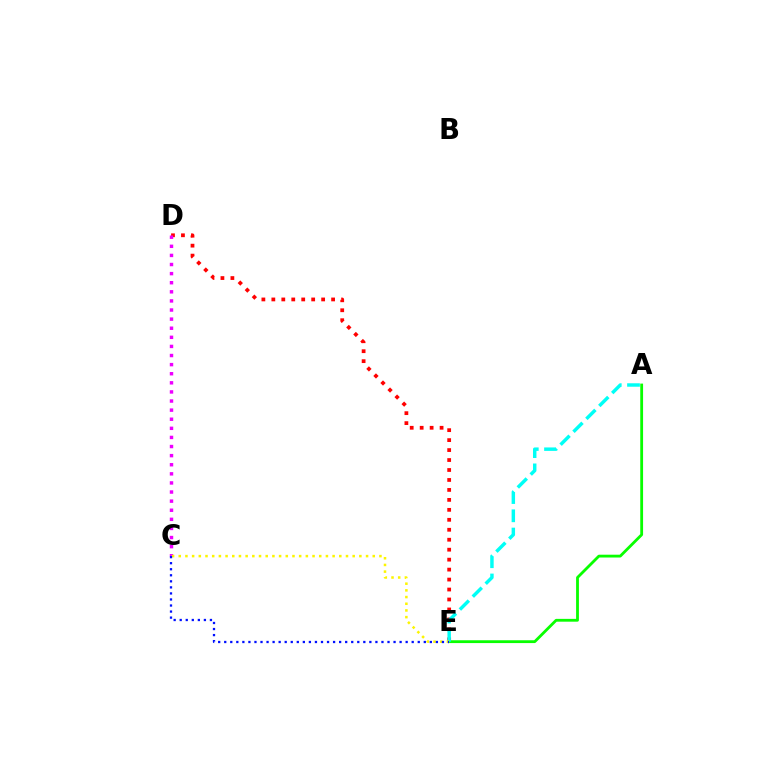{('D', 'E'): [{'color': '#ff0000', 'line_style': 'dotted', 'thickness': 2.71}], ('C', 'D'): [{'color': '#ee00ff', 'line_style': 'dotted', 'thickness': 2.47}], ('A', 'E'): [{'color': '#08ff00', 'line_style': 'solid', 'thickness': 2.03}, {'color': '#00fff6', 'line_style': 'dashed', 'thickness': 2.48}], ('C', 'E'): [{'color': '#fcf500', 'line_style': 'dotted', 'thickness': 1.82}, {'color': '#0010ff', 'line_style': 'dotted', 'thickness': 1.64}]}